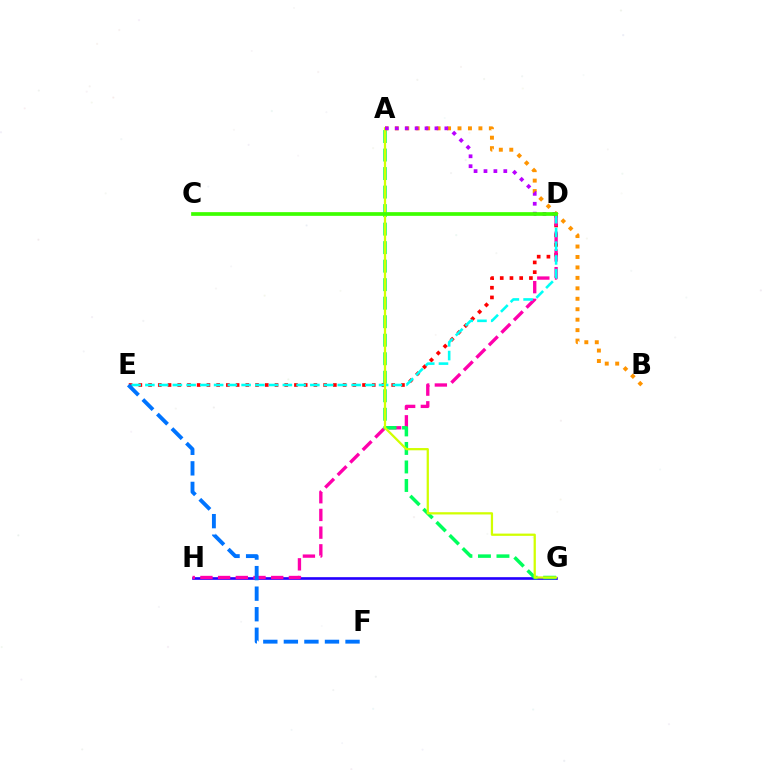{('G', 'H'): [{'color': '#2500ff', 'line_style': 'solid', 'thickness': 1.91}], ('D', 'E'): [{'color': '#ff0000', 'line_style': 'dotted', 'thickness': 2.64}, {'color': '#00fff6', 'line_style': 'dashed', 'thickness': 1.87}], ('D', 'H'): [{'color': '#ff00ac', 'line_style': 'dashed', 'thickness': 2.4}], ('A', 'G'): [{'color': '#00ff5c', 'line_style': 'dashed', 'thickness': 2.52}, {'color': '#d1ff00', 'line_style': 'solid', 'thickness': 1.62}], ('A', 'B'): [{'color': '#ff9400', 'line_style': 'dotted', 'thickness': 2.84}], ('E', 'F'): [{'color': '#0074ff', 'line_style': 'dashed', 'thickness': 2.79}], ('A', 'D'): [{'color': '#b900ff', 'line_style': 'dotted', 'thickness': 2.69}], ('C', 'D'): [{'color': '#3dff00', 'line_style': 'solid', 'thickness': 2.67}]}